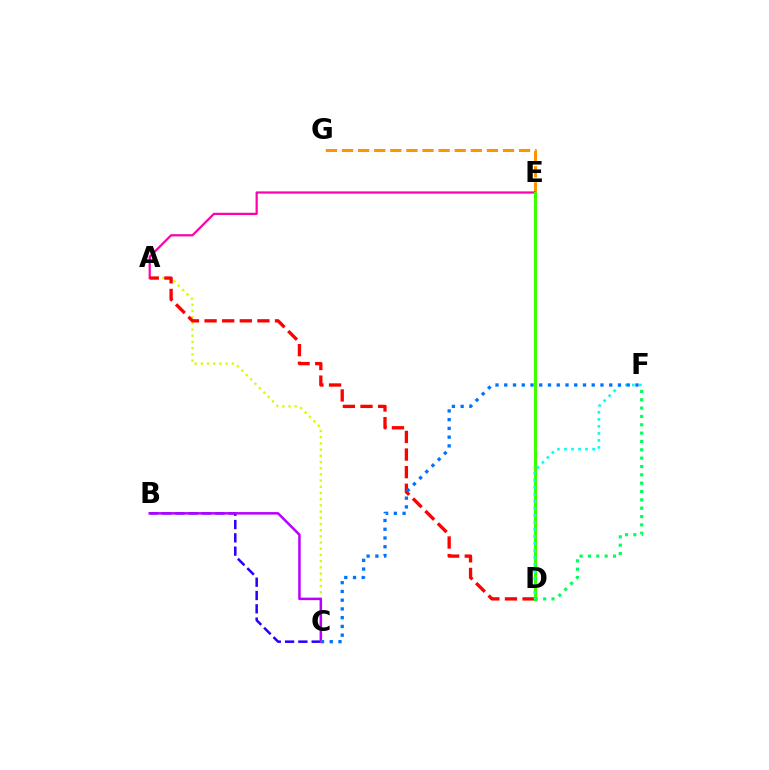{('E', 'G'): [{'color': '#ff9400', 'line_style': 'dashed', 'thickness': 2.19}], ('A', 'C'): [{'color': '#d1ff00', 'line_style': 'dotted', 'thickness': 1.68}], ('A', 'E'): [{'color': '#ff00ac', 'line_style': 'solid', 'thickness': 1.6}], ('B', 'C'): [{'color': '#2500ff', 'line_style': 'dashed', 'thickness': 1.81}, {'color': '#b900ff', 'line_style': 'solid', 'thickness': 1.8}], ('A', 'D'): [{'color': '#ff0000', 'line_style': 'dashed', 'thickness': 2.39}], ('D', 'E'): [{'color': '#3dff00', 'line_style': 'solid', 'thickness': 2.22}], ('D', 'F'): [{'color': '#00fff6', 'line_style': 'dotted', 'thickness': 1.91}, {'color': '#00ff5c', 'line_style': 'dotted', 'thickness': 2.27}], ('C', 'F'): [{'color': '#0074ff', 'line_style': 'dotted', 'thickness': 2.38}]}